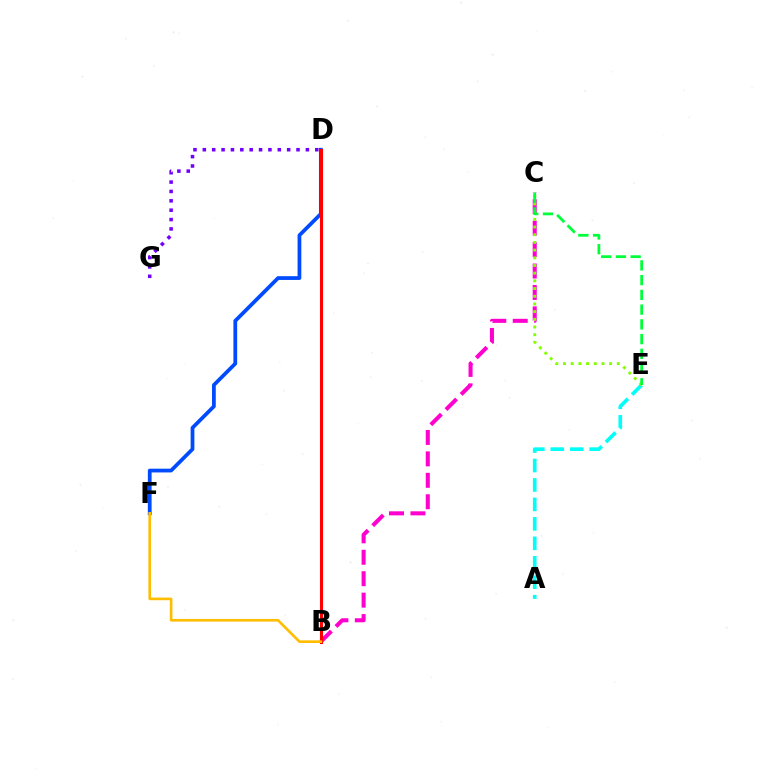{('B', 'C'): [{'color': '#ff00cf', 'line_style': 'dashed', 'thickness': 2.91}], ('A', 'E'): [{'color': '#00fff6', 'line_style': 'dashed', 'thickness': 2.64}], ('C', 'E'): [{'color': '#84ff00', 'line_style': 'dotted', 'thickness': 2.09}, {'color': '#00ff39', 'line_style': 'dashed', 'thickness': 2.0}], ('D', 'G'): [{'color': '#7200ff', 'line_style': 'dotted', 'thickness': 2.55}], ('D', 'F'): [{'color': '#004bff', 'line_style': 'solid', 'thickness': 2.7}], ('B', 'D'): [{'color': '#ff0000', 'line_style': 'solid', 'thickness': 2.21}], ('B', 'F'): [{'color': '#ffbd00', 'line_style': 'solid', 'thickness': 1.9}]}